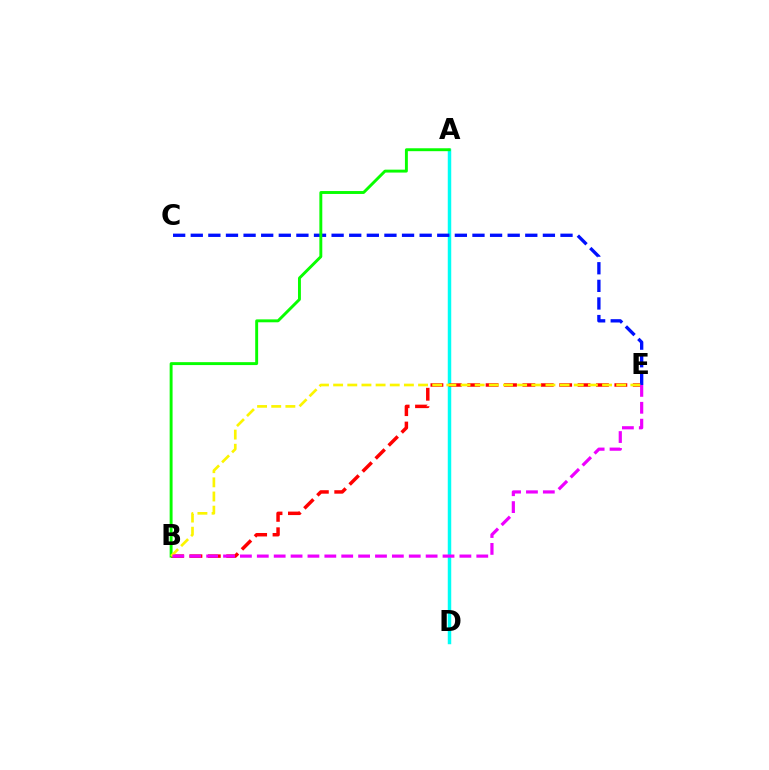{('A', 'D'): [{'color': '#00fff6', 'line_style': 'solid', 'thickness': 2.5}], ('B', 'E'): [{'color': '#ff0000', 'line_style': 'dashed', 'thickness': 2.5}, {'color': '#fcf500', 'line_style': 'dashed', 'thickness': 1.92}, {'color': '#ee00ff', 'line_style': 'dashed', 'thickness': 2.29}], ('C', 'E'): [{'color': '#0010ff', 'line_style': 'dashed', 'thickness': 2.39}], ('A', 'B'): [{'color': '#08ff00', 'line_style': 'solid', 'thickness': 2.1}]}